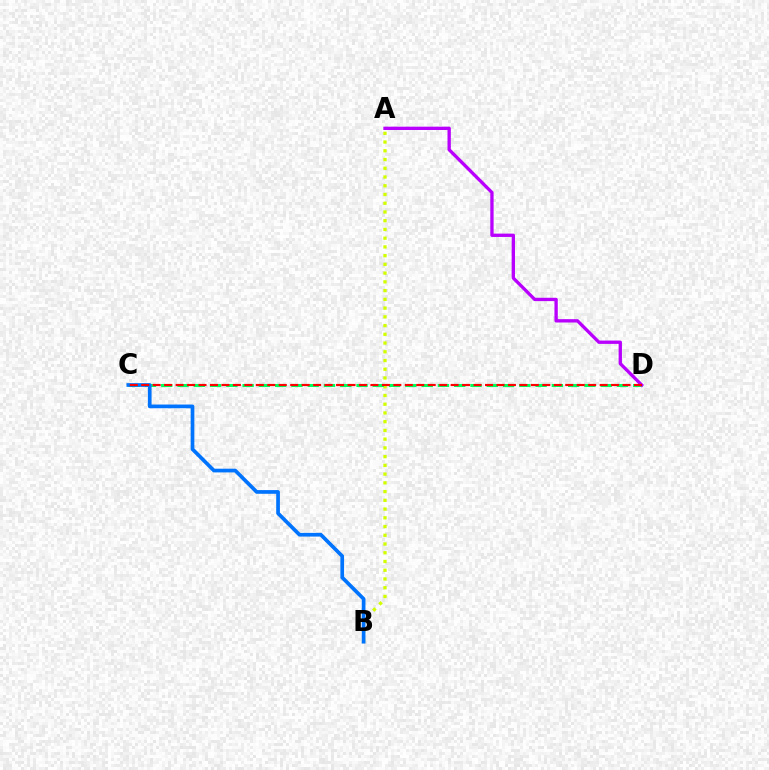{('A', 'B'): [{'color': '#d1ff00', 'line_style': 'dotted', 'thickness': 2.37}], ('C', 'D'): [{'color': '#00ff5c', 'line_style': 'dashed', 'thickness': 2.21}, {'color': '#ff0000', 'line_style': 'dashed', 'thickness': 1.56}], ('A', 'D'): [{'color': '#b900ff', 'line_style': 'solid', 'thickness': 2.4}], ('B', 'C'): [{'color': '#0074ff', 'line_style': 'solid', 'thickness': 2.66}]}